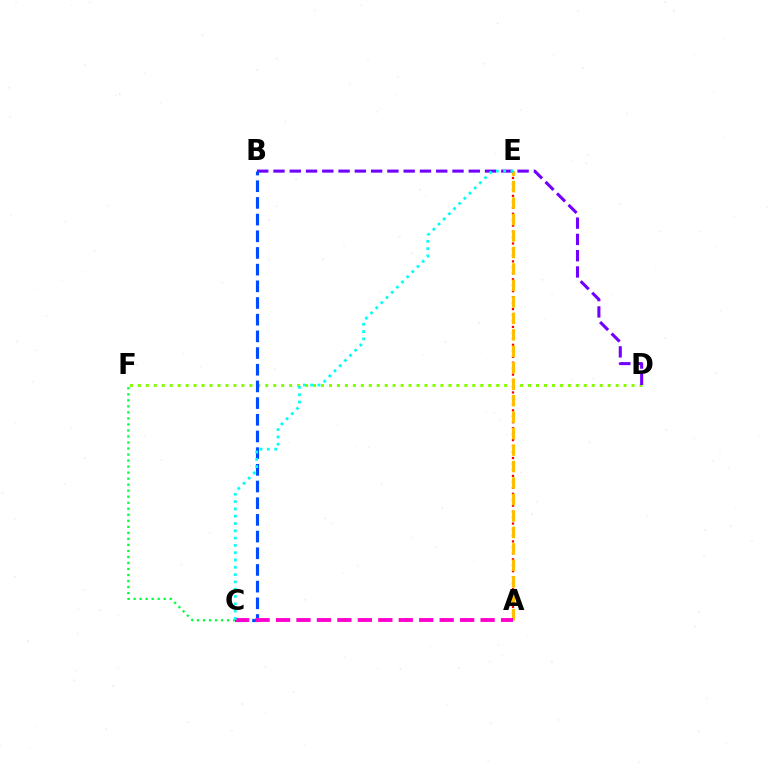{('A', 'E'): [{'color': '#ff0000', 'line_style': 'dotted', 'thickness': 1.62}, {'color': '#ffbd00', 'line_style': 'dashed', 'thickness': 2.24}], ('D', 'F'): [{'color': '#84ff00', 'line_style': 'dotted', 'thickness': 2.16}], ('B', 'D'): [{'color': '#7200ff', 'line_style': 'dashed', 'thickness': 2.21}], ('C', 'F'): [{'color': '#00ff39', 'line_style': 'dotted', 'thickness': 1.64}], ('B', 'C'): [{'color': '#004bff', 'line_style': 'dashed', 'thickness': 2.27}], ('A', 'C'): [{'color': '#ff00cf', 'line_style': 'dashed', 'thickness': 2.78}], ('C', 'E'): [{'color': '#00fff6', 'line_style': 'dotted', 'thickness': 1.98}]}